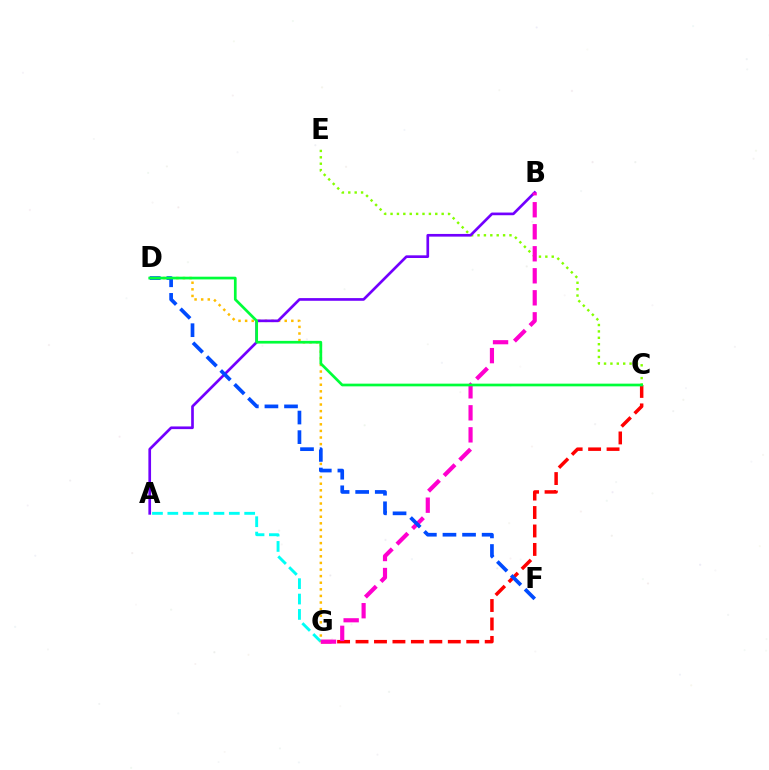{('A', 'G'): [{'color': '#00fff6', 'line_style': 'dashed', 'thickness': 2.09}], ('C', 'G'): [{'color': '#ff0000', 'line_style': 'dashed', 'thickness': 2.51}], ('C', 'E'): [{'color': '#84ff00', 'line_style': 'dotted', 'thickness': 1.74}], ('D', 'G'): [{'color': '#ffbd00', 'line_style': 'dotted', 'thickness': 1.79}], ('A', 'B'): [{'color': '#7200ff', 'line_style': 'solid', 'thickness': 1.93}], ('B', 'G'): [{'color': '#ff00cf', 'line_style': 'dashed', 'thickness': 2.99}], ('D', 'F'): [{'color': '#004bff', 'line_style': 'dashed', 'thickness': 2.66}], ('C', 'D'): [{'color': '#00ff39', 'line_style': 'solid', 'thickness': 1.95}]}